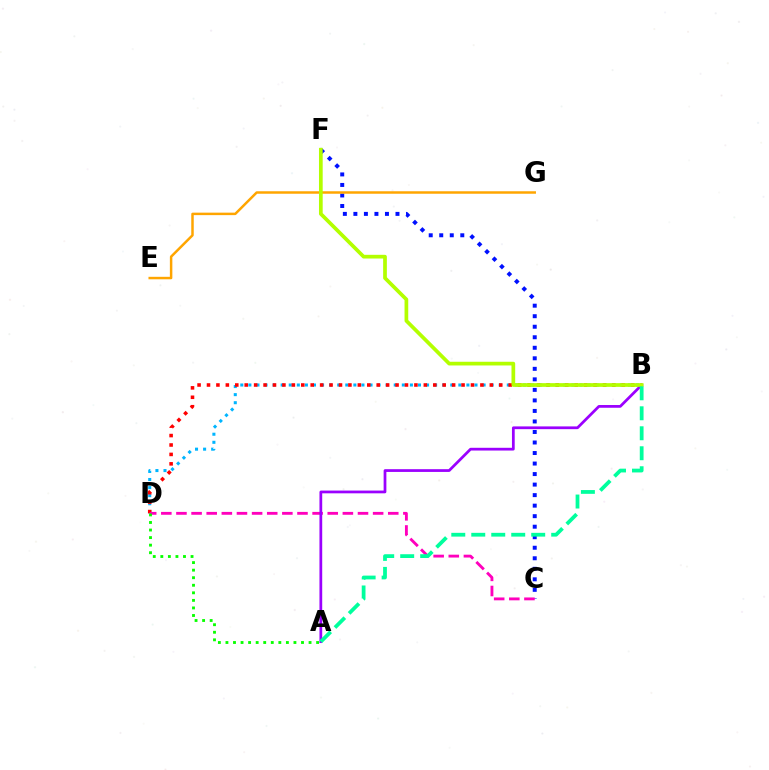{('B', 'D'): [{'color': '#00b5ff', 'line_style': 'dotted', 'thickness': 2.19}, {'color': '#ff0000', 'line_style': 'dotted', 'thickness': 2.56}], ('C', 'F'): [{'color': '#0010ff', 'line_style': 'dotted', 'thickness': 2.86}], ('E', 'G'): [{'color': '#ffa500', 'line_style': 'solid', 'thickness': 1.79}], ('C', 'D'): [{'color': '#ff00bd', 'line_style': 'dashed', 'thickness': 2.06}], ('A', 'D'): [{'color': '#08ff00', 'line_style': 'dotted', 'thickness': 2.05}], ('A', 'B'): [{'color': '#9b00ff', 'line_style': 'solid', 'thickness': 1.98}, {'color': '#00ff9d', 'line_style': 'dashed', 'thickness': 2.71}], ('B', 'F'): [{'color': '#b3ff00', 'line_style': 'solid', 'thickness': 2.67}]}